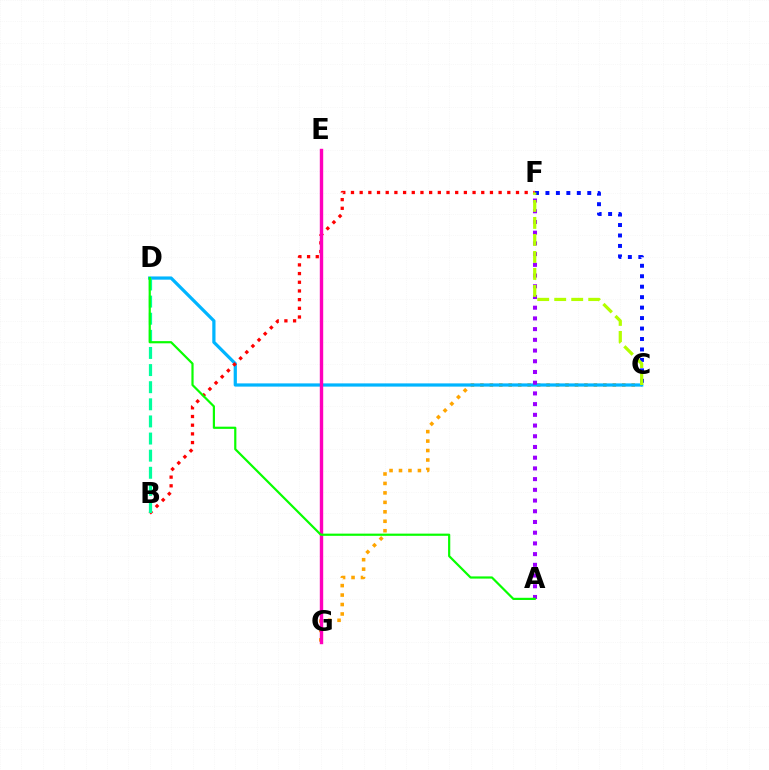{('C', 'G'): [{'color': '#ffa500', 'line_style': 'dotted', 'thickness': 2.57}], ('C', 'D'): [{'color': '#00b5ff', 'line_style': 'solid', 'thickness': 2.32}], ('B', 'F'): [{'color': '#ff0000', 'line_style': 'dotted', 'thickness': 2.36}], ('B', 'D'): [{'color': '#00ff9d', 'line_style': 'dashed', 'thickness': 2.33}], ('A', 'F'): [{'color': '#9b00ff', 'line_style': 'dotted', 'thickness': 2.91}], ('E', 'G'): [{'color': '#ff00bd', 'line_style': 'solid', 'thickness': 2.45}], ('C', 'F'): [{'color': '#0010ff', 'line_style': 'dotted', 'thickness': 2.84}, {'color': '#b3ff00', 'line_style': 'dashed', 'thickness': 2.31}], ('A', 'D'): [{'color': '#08ff00', 'line_style': 'solid', 'thickness': 1.58}]}